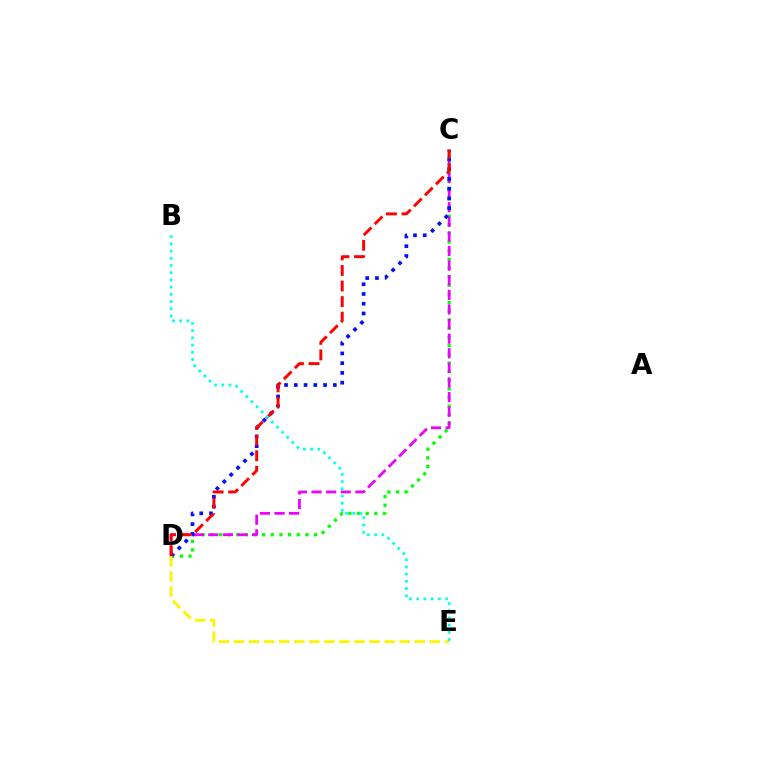{('C', 'D'): [{'color': '#08ff00', 'line_style': 'dotted', 'thickness': 2.35}, {'color': '#ee00ff', 'line_style': 'dashed', 'thickness': 1.98}, {'color': '#0010ff', 'line_style': 'dotted', 'thickness': 2.65}, {'color': '#ff0000', 'line_style': 'dashed', 'thickness': 2.11}], ('D', 'E'): [{'color': '#fcf500', 'line_style': 'dashed', 'thickness': 2.05}], ('B', 'E'): [{'color': '#00fff6', 'line_style': 'dotted', 'thickness': 1.96}]}